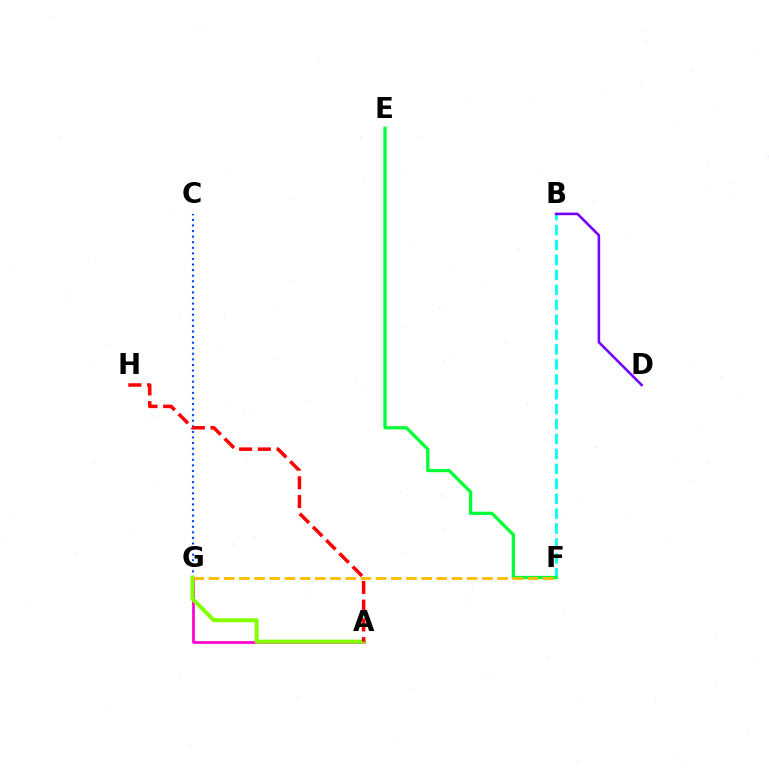{('A', 'G'): [{'color': '#ff00cf', 'line_style': 'solid', 'thickness': 1.96}, {'color': '#84ff00', 'line_style': 'solid', 'thickness': 2.85}], ('C', 'G'): [{'color': '#004bff', 'line_style': 'dotted', 'thickness': 1.52}], ('B', 'F'): [{'color': '#00fff6', 'line_style': 'dashed', 'thickness': 2.03}], ('E', 'F'): [{'color': '#00ff39', 'line_style': 'solid', 'thickness': 2.37}], ('B', 'D'): [{'color': '#7200ff', 'line_style': 'solid', 'thickness': 1.84}], ('A', 'H'): [{'color': '#ff0000', 'line_style': 'dashed', 'thickness': 2.55}], ('F', 'G'): [{'color': '#ffbd00', 'line_style': 'dashed', 'thickness': 2.06}]}